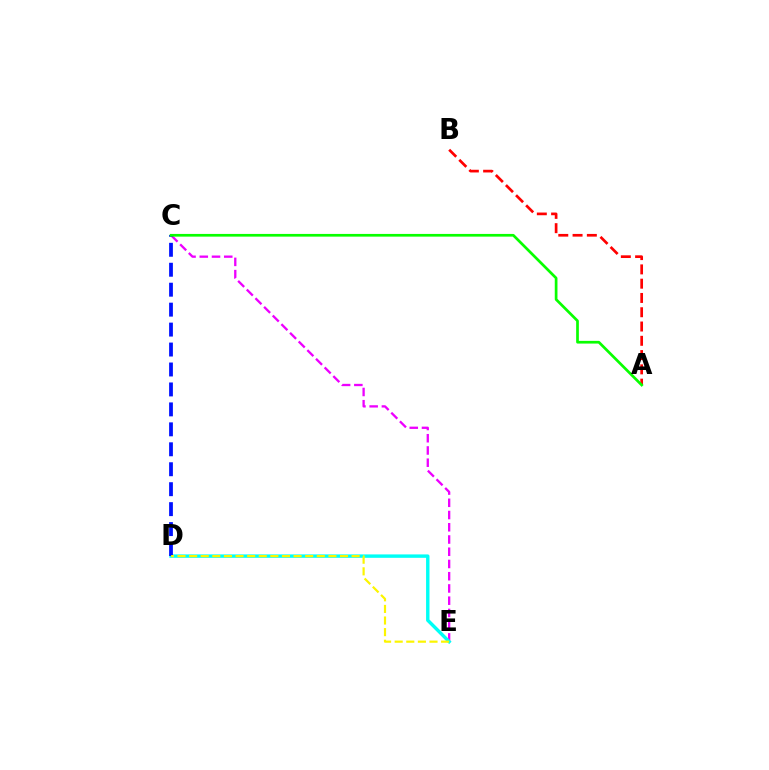{('A', 'B'): [{'color': '#ff0000', 'line_style': 'dashed', 'thickness': 1.94}], ('C', 'E'): [{'color': '#ee00ff', 'line_style': 'dashed', 'thickness': 1.66}], ('D', 'E'): [{'color': '#00fff6', 'line_style': 'solid', 'thickness': 2.45}, {'color': '#fcf500', 'line_style': 'dashed', 'thickness': 1.58}], ('C', 'D'): [{'color': '#0010ff', 'line_style': 'dashed', 'thickness': 2.71}], ('A', 'C'): [{'color': '#08ff00', 'line_style': 'solid', 'thickness': 1.95}]}